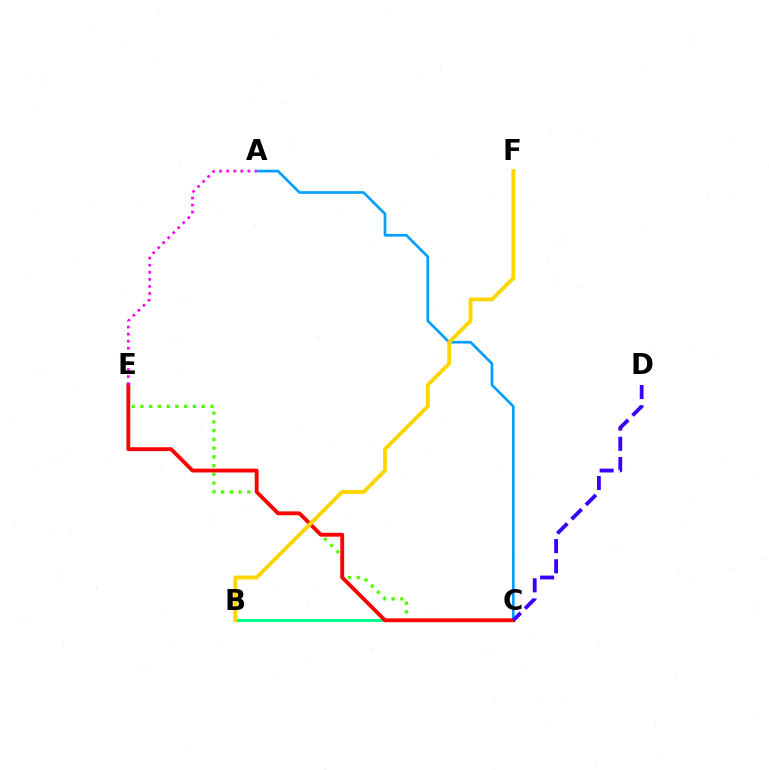{('A', 'C'): [{'color': '#009eff', 'line_style': 'solid', 'thickness': 1.91}], ('C', 'E'): [{'color': '#4fff00', 'line_style': 'dotted', 'thickness': 2.38}, {'color': '#ff0000', 'line_style': 'solid', 'thickness': 2.76}], ('B', 'C'): [{'color': '#00ff86', 'line_style': 'solid', 'thickness': 2.19}], ('C', 'D'): [{'color': '#3700ff', 'line_style': 'dashed', 'thickness': 2.74}], ('A', 'E'): [{'color': '#ff00ed', 'line_style': 'dotted', 'thickness': 1.92}], ('B', 'F'): [{'color': '#ffd500', 'line_style': 'solid', 'thickness': 2.77}]}